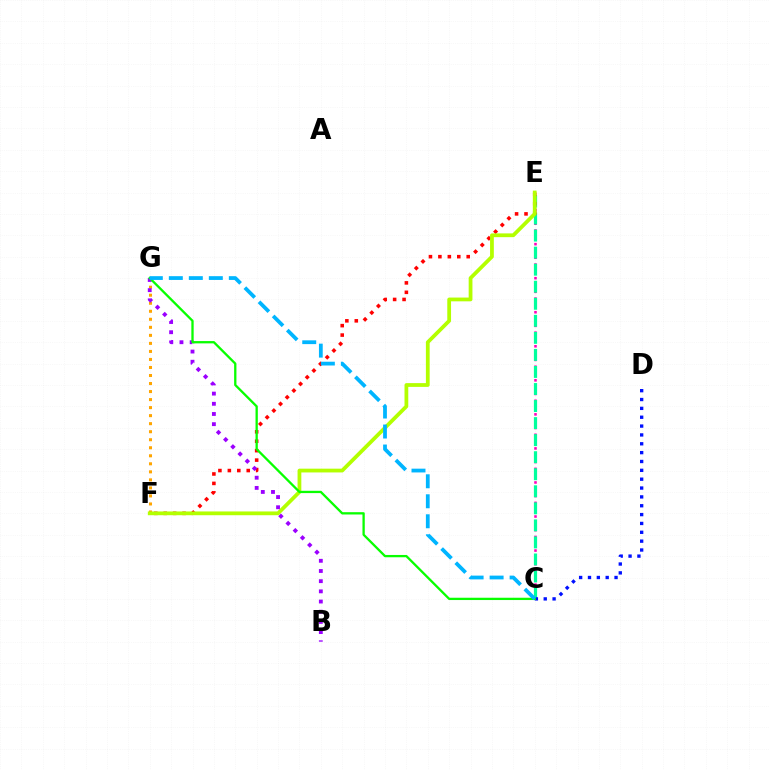{('C', 'E'): [{'color': '#ff00bd', 'line_style': 'dotted', 'thickness': 1.85}, {'color': '#00ff9d', 'line_style': 'dashed', 'thickness': 2.32}], ('F', 'G'): [{'color': '#ffa500', 'line_style': 'dotted', 'thickness': 2.18}], ('C', 'D'): [{'color': '#0010ff', 'line_style': 'dotted', 'thickness': 2.4}], ('E', 'F'): [{'color': '#ff0000', 'line_style': 'dotted', 'thickness': 2.56}, {'color': '#b3ff00', 'line_style': 'solid', 'thickness': 2.71}], ('B', 'G'): [{'color': '#9b00ff', 'line_style': 'dotted', 'thickness': 2.77}], ('C', 'G'): [{'color': '#08ff00', 'line_style': 'solid', 'thickness': 1.66}, {'color': '#00b5ff', 'line_style': 'dashed', 'thickness': 2.72}]}